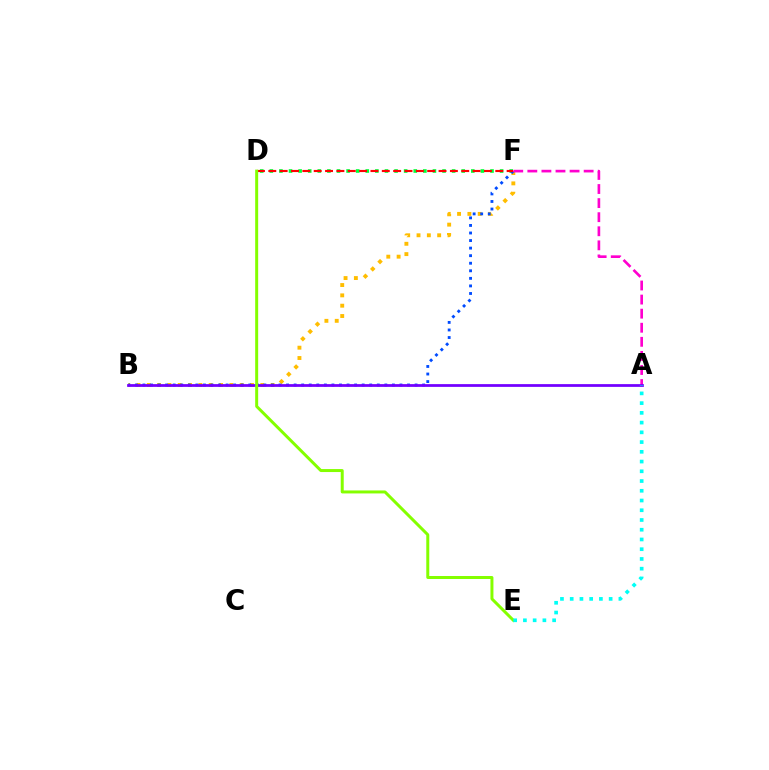{('B', 'F'): [{'color': '#ffbd00', 'line_style': 'dotted', 'thickness': 2.8}, {'color': '#004bff', 'line_style': 'dotted', 'thickness': 2.05}], ('D', 'F'): [{'color': '#00ff39', 'line_style': 'dotted', 'thickness': 2.61}, {'color': '#ff0000', 'line_style': 'dashed', 'thickness': 1.54}], ('A', 'F'): [{'color': '#ff00cf', 'line_style': 'dashed', 'thickness': 1.91}], ('A', 'B'): [{'color': '#7200ff', 'line_style': 'solid', 'thickness': 1.99}], ('D', 'E'): [{'color': '#84ff00', 'line_style': 'solid', 'thickness': 2.15}], ('A', 'E'): [{'color': '#00fff6', 'line_style': 'dotted', 'thickness': 2.65}]}